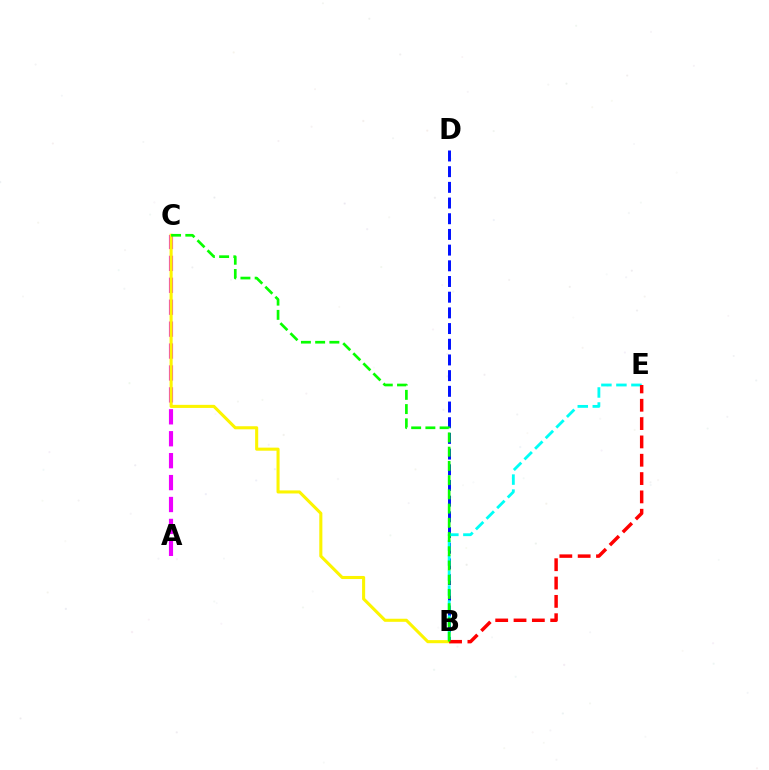{('B', 'D'): [{'color': '#0010ff', 'line_style': 'dashed', 'thickness': 2.13}], ('B', 'E'): [{'color': '#00fff6', 'line_style': 'dashed', 'thickness': 2.04}, {'color': '#ff0000', 'line_style': 'dashed', 'thickness': 2.49}], ('A', 'C'): [{'color': '#ee00ff', 'line_style': 'dashed', 'thickness': 2.98}], ('B', 'C'): [{'color': '#fcf500', 'line_style': 'solid', 'thickness': 2.21}, {'color': '#08ff00', 'line_style': 'dashed', 'thickness': 1.93}]}